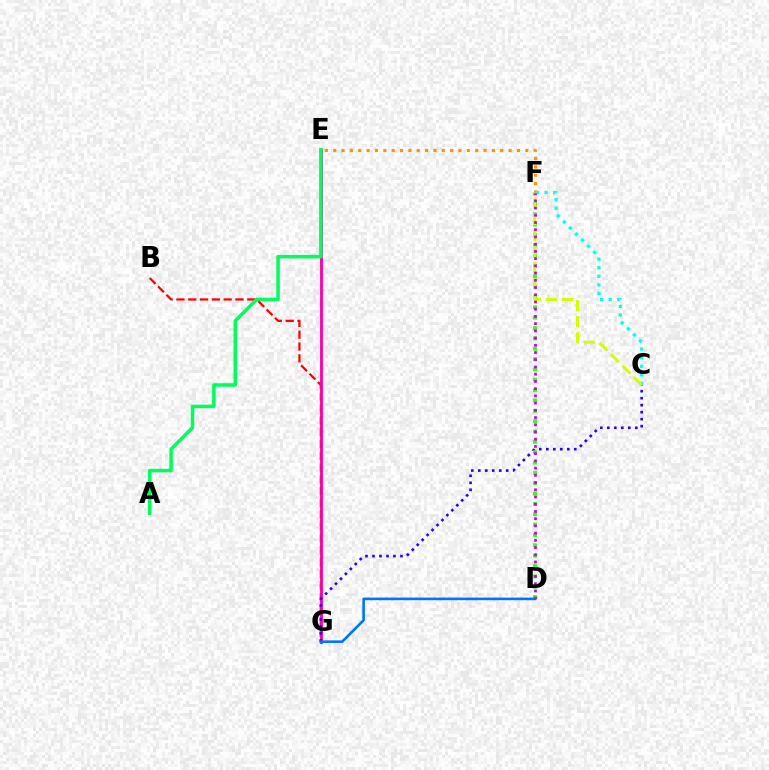{('B', 'G'): [{'color': '#ff0000', 'line_style': 'dashed', 'thickness': 1.6}], ('E', 'G'): [{'color': '#ff00ac', 'line_style': 'solid', 'thickness': 2.07}], ('E', 'F'): [{'color': '#ff9400', 'line_style': 'dotted', 'thickness': 2.27}], ('C', 'G'): [{'color': '#2500ff', 'line_style': 'dotted', 'thickness': 1.9}], ('D', 'F'): [{'color': '#3dff00', 'line_style': 'dotted', 'thickness': 2.81}, {'color': '#b900ff', 'line_style': 'dotted', 'thickness': 1.96}], ('C', 'F'): [{'color': '#00fff6', 'line_style': 'dotted', 'thickness': 2.33}, {'color': '#d1ff00', 'line_style': 'dashed', 'thickness': 2.19}], ('A', 'E'): [{'color': '#00ff5c', 'line_style': 'solid', 'thickness': 2.53}], ('D', 'G'): [{'color': '#0074ff', 'line_style': 'solid', 'thickness': 1.88}]}